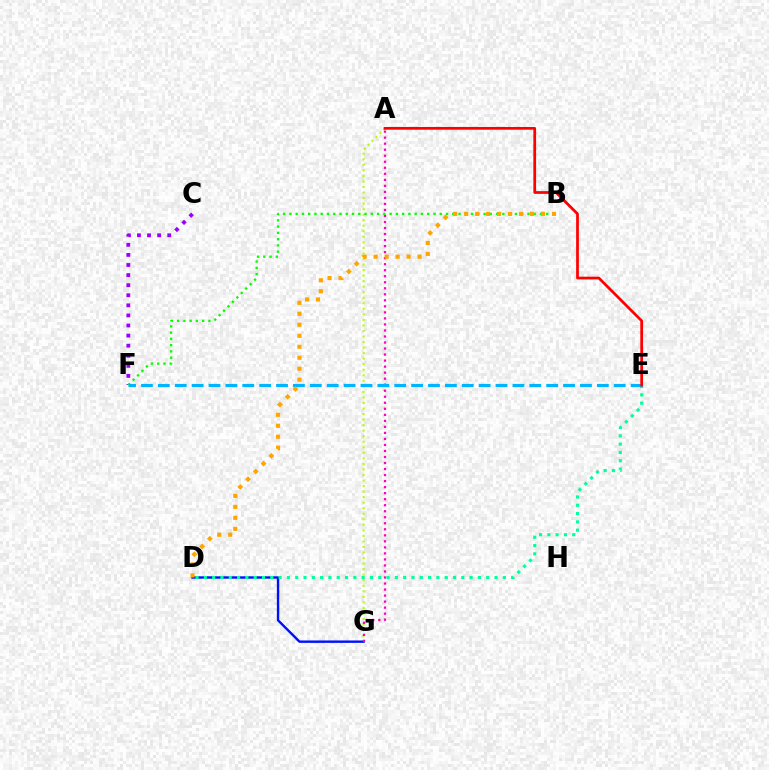{('A', 'G'): [{'color': '#b3ff00', 'line_style': 'dotted', 'thickness': 1.5}, {'color': '#ff00bd', 'line_style': 'dotted', 'thickness': 1.64}], ('D', 'G'): [{'color': '#0010ff', 'line_style': 'solid', 'thickness': 1.73}], ('C', 'F'): [{'color': '#9b00ff', 'line_style': 'dotted', 'thickness': 2.74}], ('D', 'E'): [{'color': '#00ff9d', 'line_style': 'dotted', 'thickness': 2.26}], ('B', 'F'): [{'color': '#08ff00', 'line_style': 'dotted', 'thickness': 1.7}], ('E', 'F'): [{'color': '#00b5ff', 'line_style': 'dashed', 'thickness': 2.29}], ('B', 'D'): [{'color': '#ffa500', 'line_style': 'dotted', 'thickness': 2.98}], ('A', 'E'): [{'color': '#ff0000', 'line_style': 'solid', 'thickness': 1.97}]}